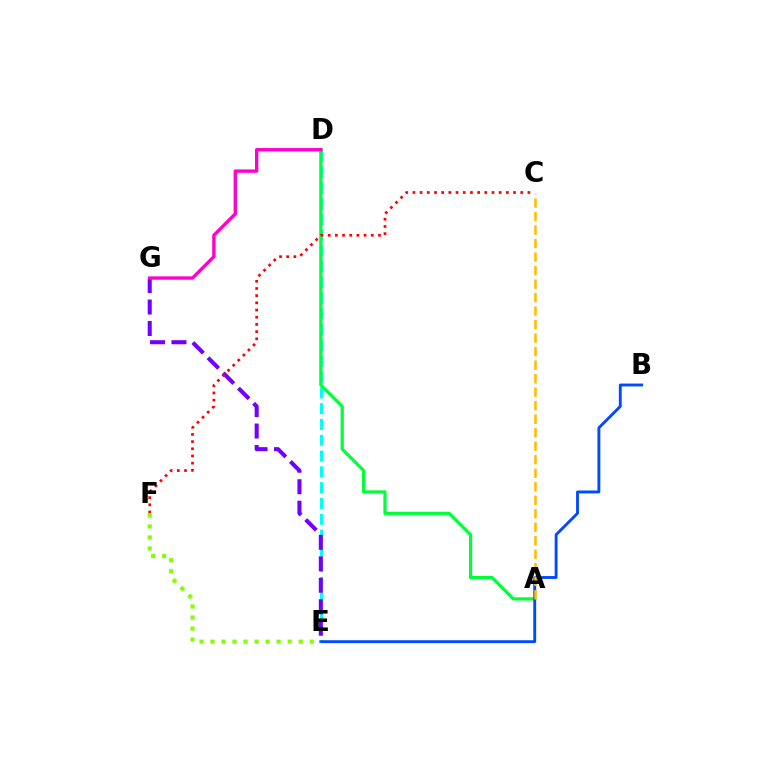{('D', 'E'): [{'color': '#00fff6', 'line_style': 'dashed', 'thickness': 2.15}], ('E', 'G'): [{'color': '#7200ff', 'line_style': 'dashed', 'thickness': 2.92}], ('A', 'D'): [{'color': '#00ff39', 'line_style': 'solid', 'thickness': 2.31}], ('B', 'E'): [{'color': '#004bff', 'line_style': 'solid', 'thickness': 2.07}], ('C', 'F'): [{'color': '#ff0000', 'line_style': 'dotted', 'thickness': 1.95}], ('E', 'F'): [{'color': '#84ff00', 'line_style': 'dotted', 'thickness': 3.0}], ('D', 'G'): [{'color': '#ff00cf', 'line_style': 'solid', 'thickness': 2.42}], ('A', 'C'): [{'color': '#ffbd00', 'line_style': 'dashed', 'thickness': 1.84}]}